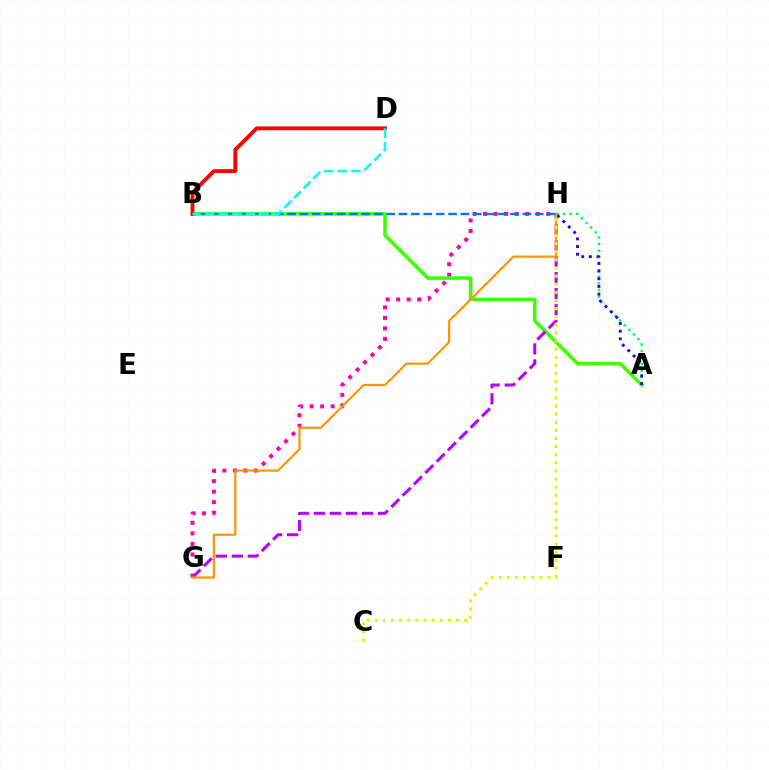{('G', 'H'): [{'color': '#ff00ac', 'line_style': 'dotted', 'thickness': 2.86}, {'color': '#b900ff', 'line_style': 'dashed', 'thickness': 2.18}, {'color': '#ff9400', 'line_style': 'solid', 'thickness': 1.58}], ('A', 'B'): [{'color': '#3dff00', 'line_style': 'solid', 'thickness': 2.55}], ('B', 'D'): [{'color': '#ff0000', 'line_style': 'solid', 'thickness': 2.77}, {'color': '#00fff6', 'line_style': 'dashed', 'thickness': 1.86}], ('A', 'H'): [{'color': '#00ff5c', 'line_style': 'dotted', 'thickness': 1.78}, {'color': '#2500ff', 'line_style': 'dotted', 'thickness': 2.08}], ('B', 'H'): [{'color': '#0074ff', 'line_style': 'dashed', 'thickness': 1.68}], ('C', 'H'): [{'color': '#d1ff00', 'line_style': 'dotted', 'thickness': 2.21}]}